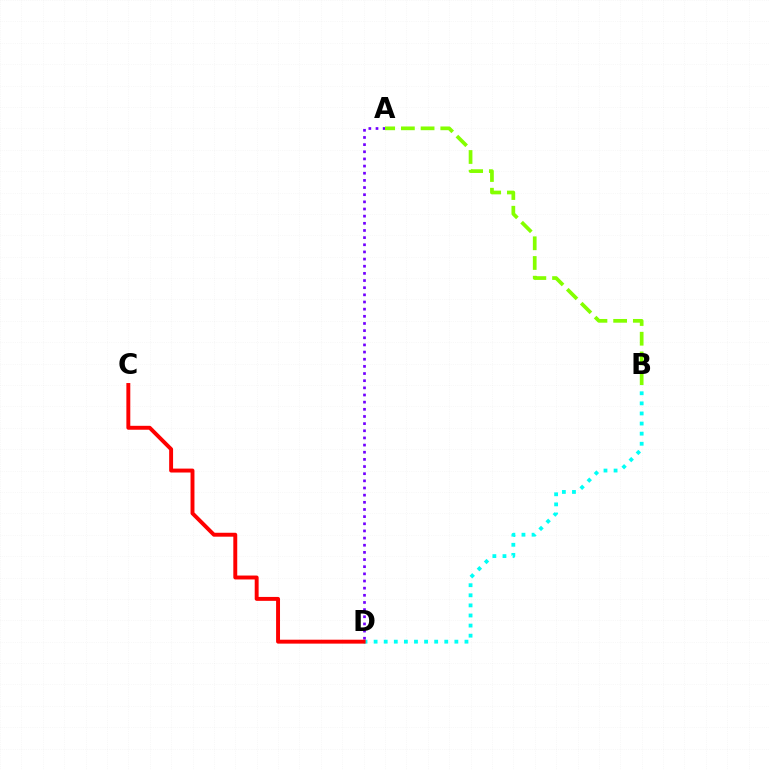{('B', 'D'): [{'color': '#00fff6', 'line_style': 'dotted', 'thickness': 2.74}], ('A', 'D'): [{'color': '#7200ff', 'line_style': 'dotted', 'thickness': 1.94}], ('A', 'B'): [{'color': '#84ff00', 'line_style': 'dashed', 'thickness': 2.68}], ('C', 'D'): [{'color': '#ff0000', 'line_style': 'solid', 'thickness': 2.82}]}